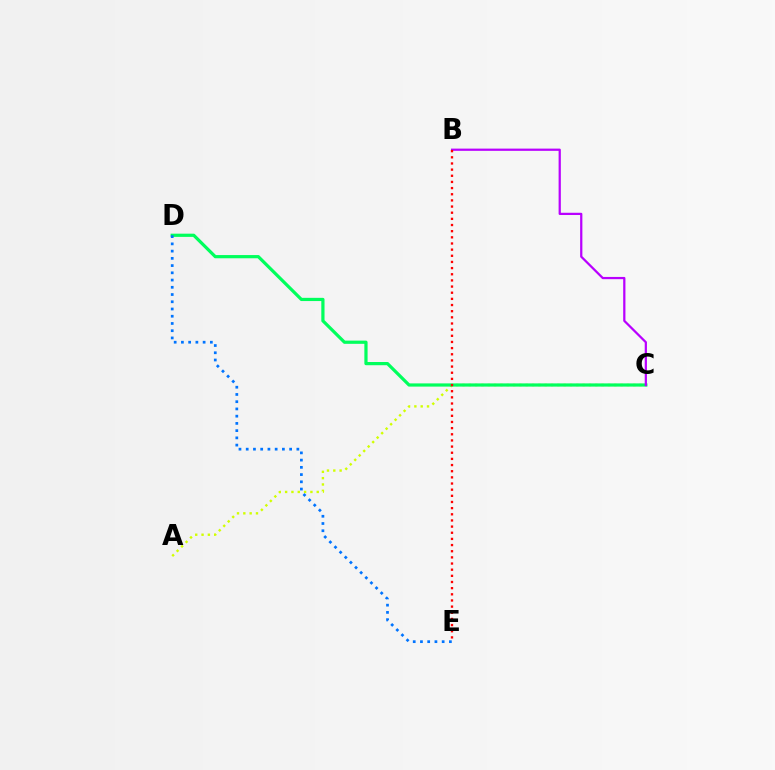{('A', 'C'): [{'color': '#d1ff00', 'line_style': 'dotted', 'thickness': 1.72}], ('C', 'D'): [{'color': '#00ff5c', 'line_style': 'solid', 'thickness': 2.31}], ('D', 'E'): [{'color': '#0074ff', 'line_style': 'dotted', 'thickness': 1.97}], ('B', 'C'): [{'color': '#b900ff', 'line_style': 'solid', 'thickness': 1.61}], ('B', 'E'): [{'color': '#ff0000', 'line_style': 'dotted', 'thickness': 1.67}]}